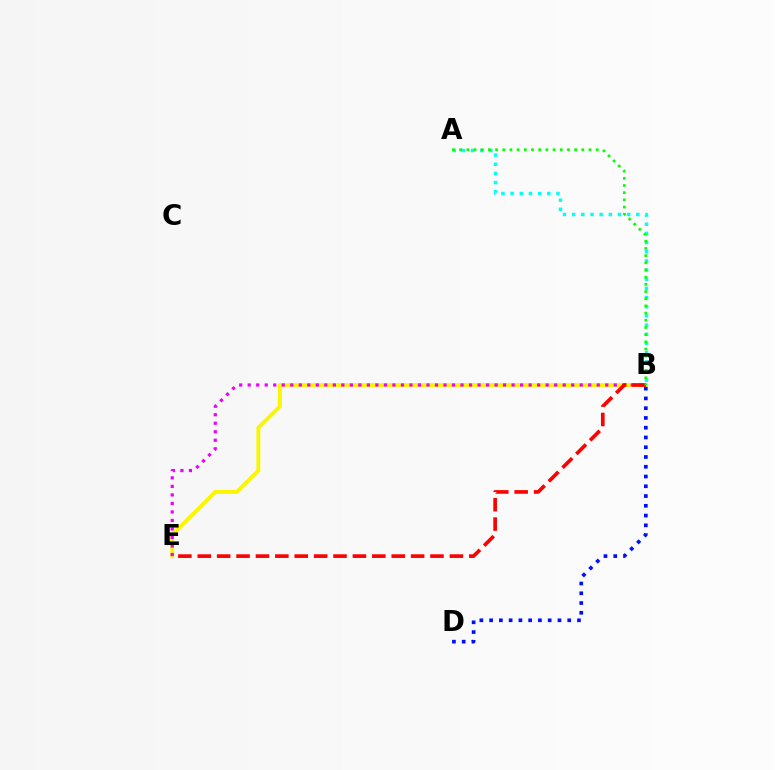{('A', 'B'): [{'color': '#00fff6', 'line_style': 'dotted', 'thickness': 2.49}, {'color': '#08ff00', 'line_style': 'dotted', 'thickness': 1.95}], ('B', 'E'): [{'color': '#fcf500', 'line_style': 'solid', 'thickness': 2.79}, {'color': '#ee00ff', 'line_style': 'dotted', 'thickness': 2.31}, {'color': '#ff0000', 'line_style': 'dashed', 'thickness': 2.63}], ('B', 'D'): [{'color': '#0010ff', 'line_style': 'dotted', 'thickness': 2.65}]}